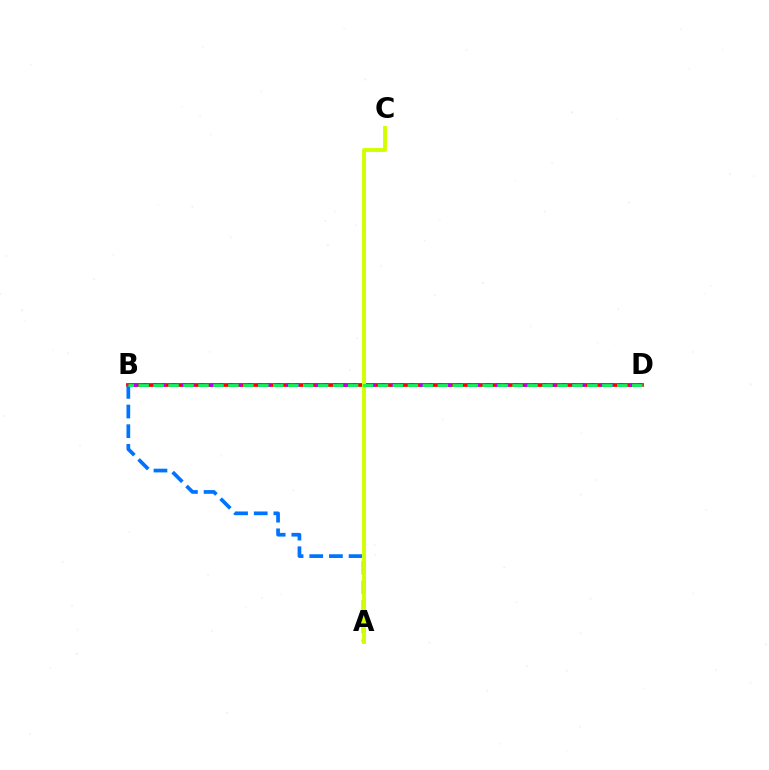{('B', 'D'): [{'color': '#ff0000', 'line_style': 'solid', 'thickness': 2.7}, {'color': '#b900ff', 'line_style': 'dotted', 'thickness': 2.59}, {'color': '#00ff5c', 'line_style': 'dashed', 'thickness': 2.03}], ('A', 'B'): [{'color': '#0074ff', 'line_style': 'dashed', 'thickness': 2.67}], ('A', 'C'): [{'color': '#d1ff00', 'line_style': 'solid', 'thickness': 2.82}]}